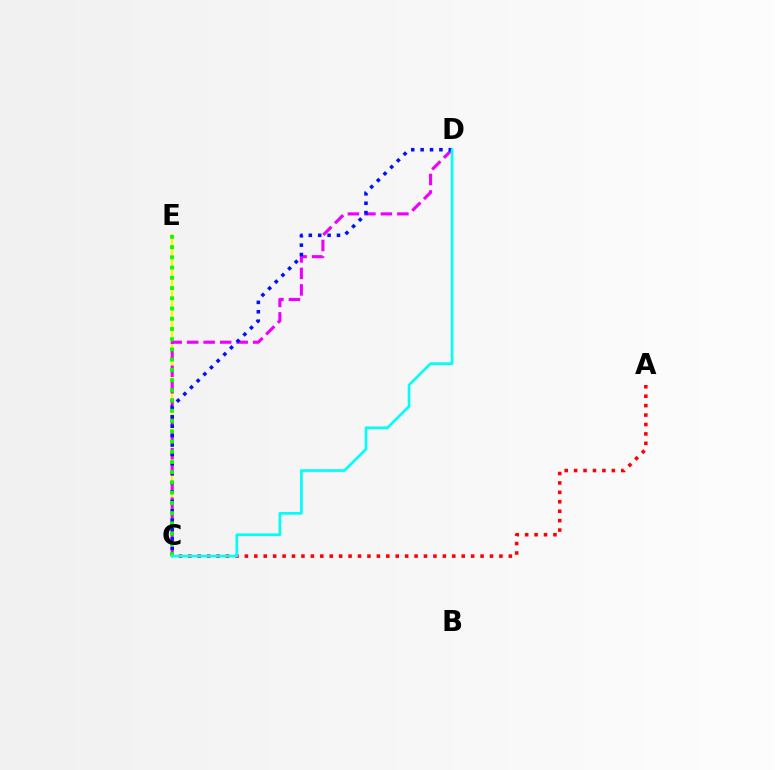{('C', 'E'): [{'color': '#fcf500', 'line_style': 'solid', 'thickness': 1.65}, {'color': '#08ff00', 'line_style': 'dotted', 'thickness': 2.78}], ('C', 'D'): [{'color': '#ee00ff', 'line_style': 'dashed', 'thickness': 2.24}, {'color': '#0010ff', 'line_style': 'dotted', 'thickness': 2.55}, {'color': '#00fff6', 'line_style': 'solid', 'thickness': 1.93}], ('A', 'C'): [{'color': '#ff0000', 'line_style': 'dotted', 'thickness': 2.56}]}